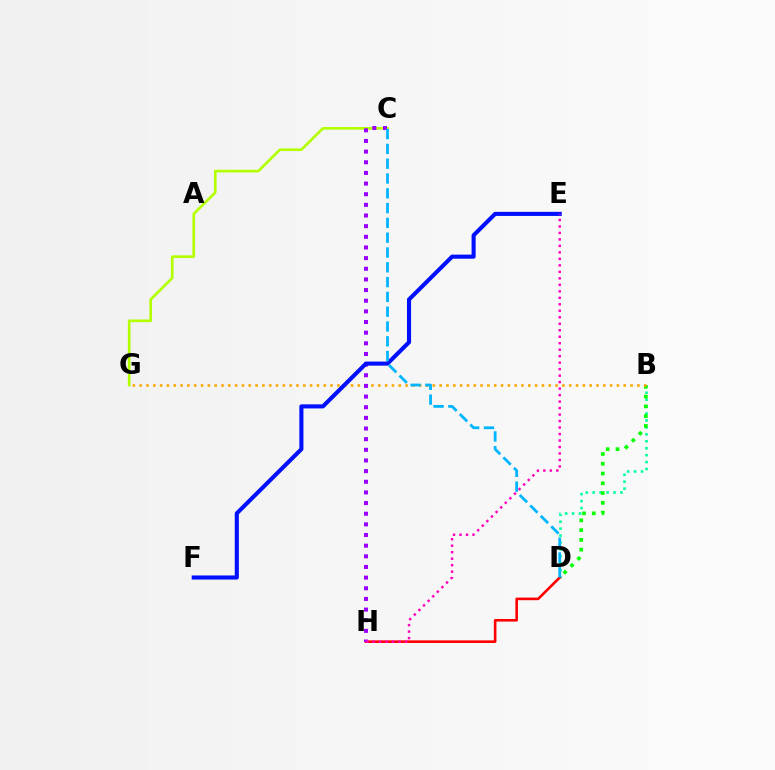{('B', 'D'): [{'color': '#00ff9d', 'line_style': 'dotted', 'thickness': 1.88}, {'color': '#08ff00', 'line_style': 'dotted', 'thickness': 2.65}], ('D', 'H'): [{'color': '#ff0000', 'line_style': 'solid', 'thickness': 1.88}], ('B', 'G'): [{'color': '#ffa500', 'line_style': 'dotted', 'thickness': 1.85}], ('C', 'G'): [{'color': '#b3ff00', 'line_style': 'solid', 'thickness': 1.91}], ('C', 'H'): [{'color': '#9b00ff', 'line_style': 'dotted', 'thickness': 2.89}], ('E', 'F'): [{'color': '#0010ff', 'line_style': 'solid', 'thickness': 2.95}], ('C', 'D'): [{'color': '#00b5ff', 'line_style': 'dashed', 'thickness': 2.01}], ('E', 'H'): [{'color': '#ff00bd', 'line_style': 'dotted', 'thickness': 1.76}]}